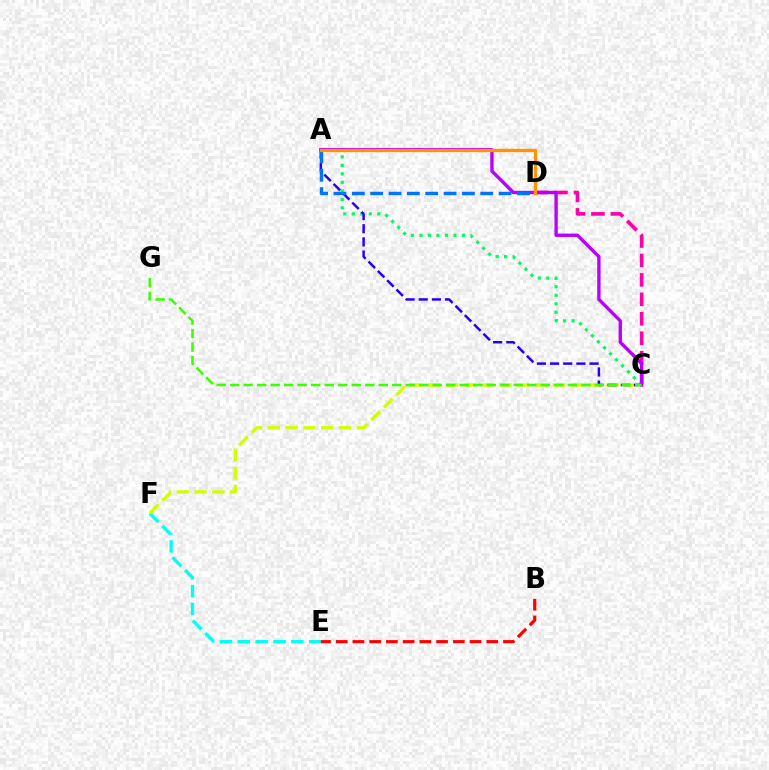{('E', 'F'): [{'color': '#00fff6', 'line_style': 'dashed', 'thickness': 2.43}], ('C', 'D'): [{'color': '#ff00ac', 'line_style': 'dashed', 'thickness': 2.64}], ('B', 'E'): [{'color': '#ff0000', 'line_style': 'dashed', 'thickness': 2.27}], ('C', 'F'): [{'color': '#d1ff00', 'line_style': 'dashed', 'thickness': 2.42}], ('A', 'C'): [{'color': '#00ff5c', 'line_style': 'dotted', 'thickness': 2.31}, {'color': '#2500ff', 'line_style': 'dashed', 'thickness': 1.79}, {'color': '#b900ff', 'line_style': 'solid', 'thickness': 2.42}], ('A', 'D'): [{'color': '#0074ff', 'line_style': 'dashed', 'thickness': 2.49}, {'color': '#ff9400', 'line_style': 'solid', 'thickness': 2.38}], ('C', 'G'): [{'color': '#3dff00', 'line_style': 'dashed', 'thickness': 1.83}]}